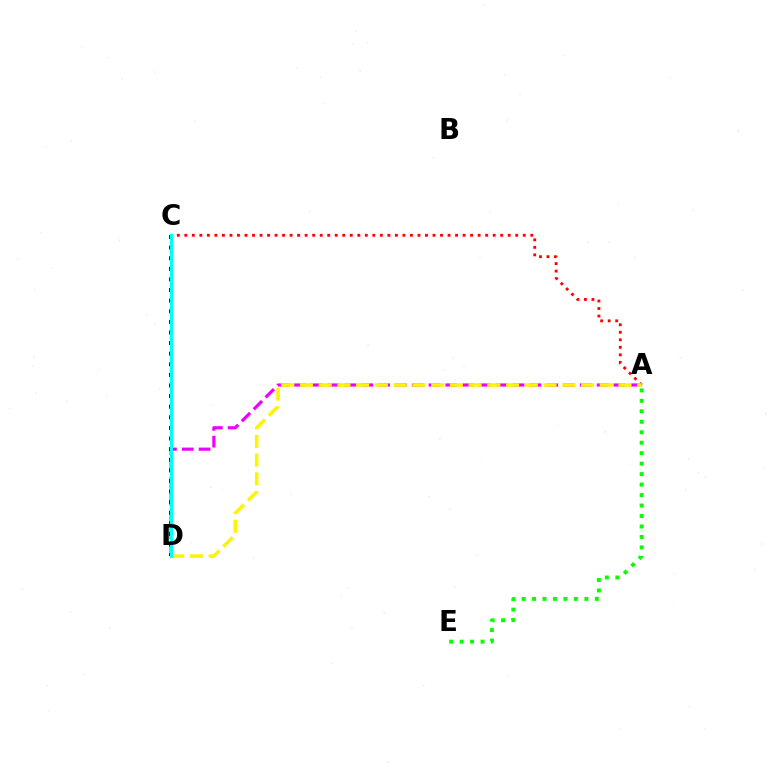{('A', 'E'): [{'color': '#08ff00', 'line_style': 'dotted', 'thickness': 2.84}], ('A', 'C'): [{'color': '#ff0000', 'line_style': 'dotted', 'thickness': 2.04}], ('A', 'D'): [{'color': '#ee00ff', 'line_style': 'dashed', 'thickness': 2.28}, {'color': '#fcf500', 'line_style': 'dashed', 'thickness': 2.55}], ('C', 'D'): [{'color': '#0010ff', 'line_style': 'dotted', 'thickness': 2.88}, {'color': '#00fff6', 'line_style': 'solid', 'thickness': 2.16}]}